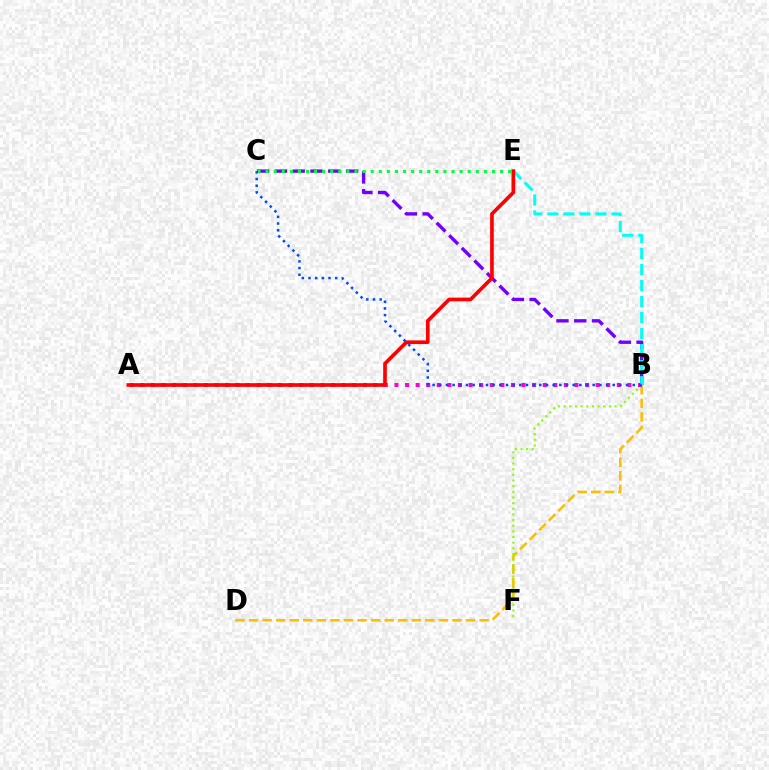{('B', 'D'): [{'color': '#ffbd00', 'line_style': 'dashed', 'thickness': 1.84}], ('B', 'C'): [{'color': '#7200ff', 'line_style': 'dashed', 'thickness': 2.42}, {'color': '#004bff', 'line_style': 'dotted', 'thickness': 1.81}], ('B', 'F'): [{'color': '#84ff00', 'line_style': 'dotted', 'thickness': 1.53}], ('A', 'B'): [{'color': '#ff00cf', 'line_style': 'dotted', 'thickness': 2.88}], ('B', 'E'): [{'color': '#00fff6', 'line_style': 'dashed', 'thickness': 2.18}], ('C', 'E'): [{'color': '#00ff39', 'line_style': 'dotted', 'thickness': 2.2}], ('A', 'E'): [{'color': '#ff0000', 'line_style': 'solid', 'thickness': 2.63}]}